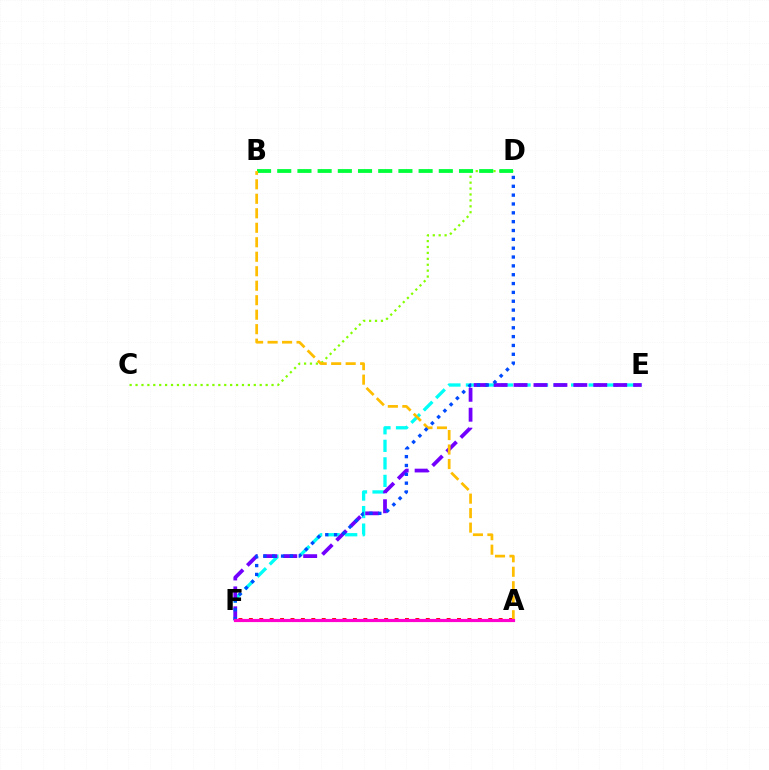{('A', 'F'): [{'color': '#ff0000', 'line_style': 'dotted', 'thickness': 2.83}, {'color': '#ff00cf', 'line_style': 'solid', 'thickness': 2.29}], ('C', 'D'): [{'color': '#84ff00', 'line_style': 'dotted', 'thickness': 1.61}], ('E', 'F'): [{'color': '#00fff6', 'line_style': 'dashed', 'thickness': 2.38}, {'color': '#7200ff', 'line_style': 'dashed', 'thickness': 2.71}], ('B', 'D'): [{'color': '#00ff39', 'line_style': 'dashed', 'thickness': 2.74}], ('A', 'B'): [{'color': '#ffbd00', 'line_style': 'dashed', 'thickness': 1.97}], ('D', 'F'): [{'color': '#004bff', 'line_style': 'dotted', 'thickness': 2.4}]}